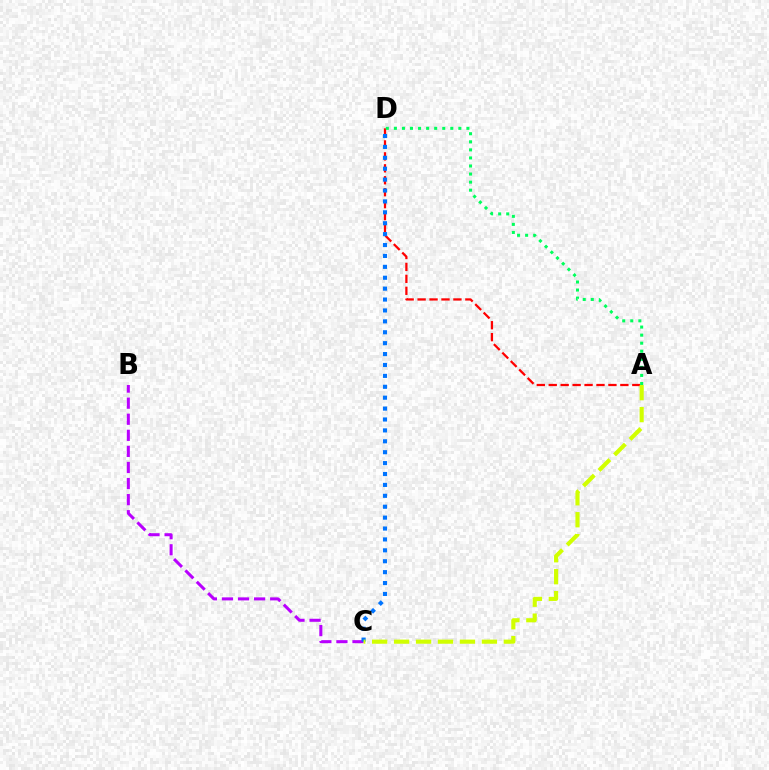{('A', 'D'): [{'color': '#ff0000', 'line_style': 'dashed', 'thickness': 1.62}, {'color': '#00ff5c', 'line_style': 'dotted', 'thickness': 2.19}], ('B', 'C'): [{'color': '#b900ff', 'line_style': 'dashed', 'thickness': 2.18}], ('C', 'D'): [{'color': '#0074ff', 'line_style': 'dotted', 'thickness': 2.96}], ('A', 'C'): [{'color': '#d1ff00', 'line_style': 'dashed', 'thickness': 2.98}]}